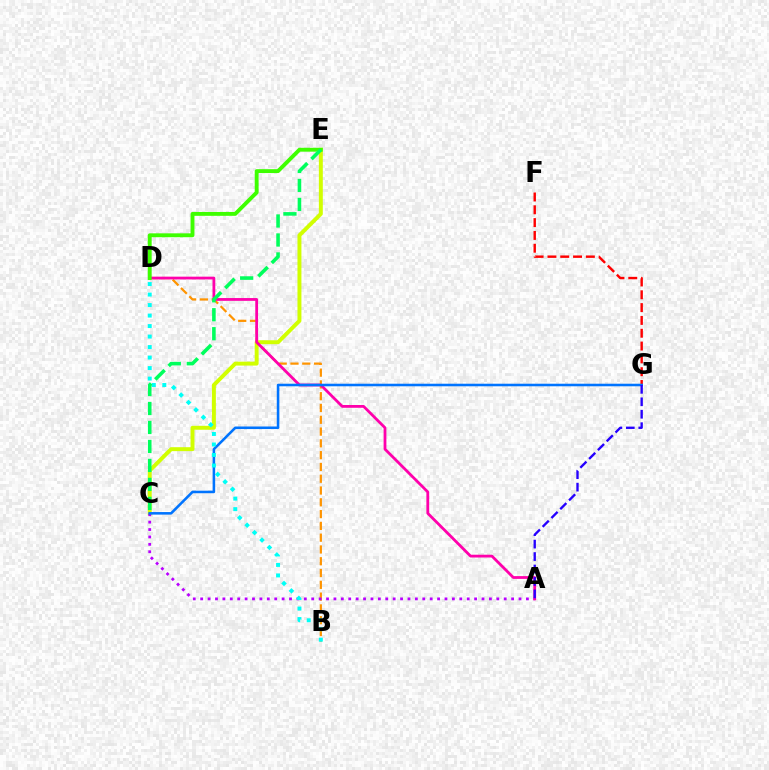{('C', 'E'): [{'color': '#d1ff00', 'line_style': 'solid', 'thickness': 2.84}, {'color': '#00ff5c', 'line_style': 'dashed', 'thickness': 2.58}], ('B', 'D'): [{'color': '#ff9400', 'line_style': 'dashed', 'thickness': 1.6}, {'color': '#00fff6', 'line_style': 'dotted', 'thickness': 2.85}], ('A', 'C'): [{'color': '#b900ff', 'line_style': 'dotted', 'thickness': 2.01}], ('A', 'D'): [{'color': '#ff00ac', 'line_style': 'solid', 'thickness': 2.0}], ('F', 'G'): [{'color': '#ff0000', 'line_style': 'dashed', 'thickness': 1.74}], ('C', 'G'): [{'color': '#0074ff', 'line_style': 'solid', 'thickness': 1.84}], ('A', 'G'): [{'color': '#2500ff', 'line_style': 'dashed', 'thickness': 1.69}], ('D', 'E'): [{'color': '#3dff00', 'line_style': 'solid', 'thickness': 2.79}]}